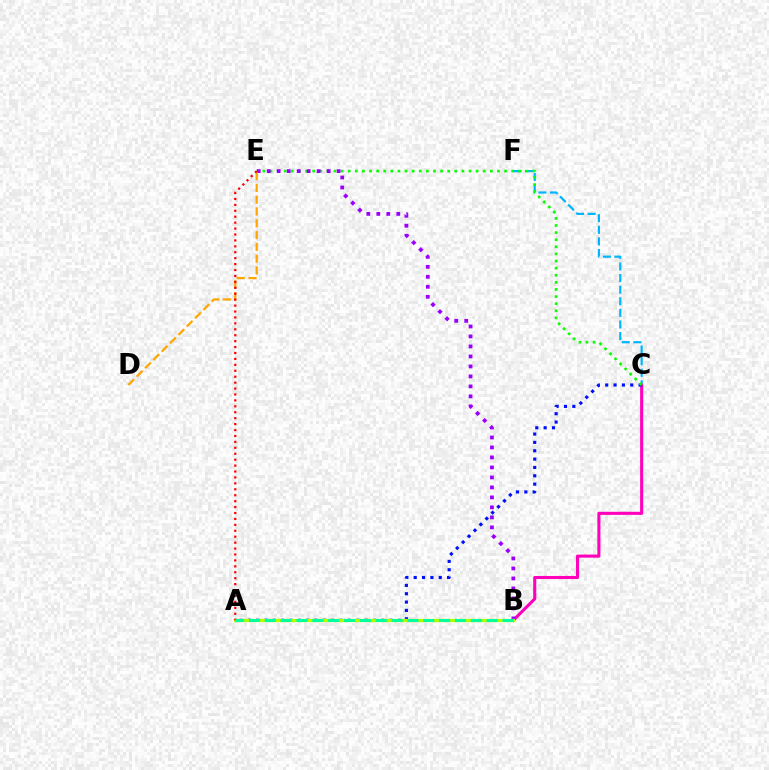{('C', 'F'): [{'color': '#00b5ff', 'line_style': 'dashed', 'thickness': 1.58}], ('B', 'C'): [{'color': '#ff00bd', 'line_style': 'solid', 'thickness': 2.22}], ('A', 'C'): [{'color': '#0010ff', 'line_style': 'dotted', 'thickness': 2.27}], ('C', 'E'): [{'color': '#08ff00', 'line_style': 'dotted', 'thickness': 1.93}], ('B', 'E'): [{'color': '#9b00ff', 'line_style': 'dotted', 'thickness': 2.71}], ('A', 'B'): [{'color': '#b3ff00', 'line_style': 'solid', 'thickness': 2.36}, {'color': '#00ff9d', 'line_style': 'dashed', 'thickness': 2.15}], ('D', 'E'): [{'color': '#ffa500', 'line_style': 'dashed', 'thickness': 1.6}], ('A', 'E'): [{'color': '#ff0000', 'line_style': 'dotted', 'thickness': 1.61}]}